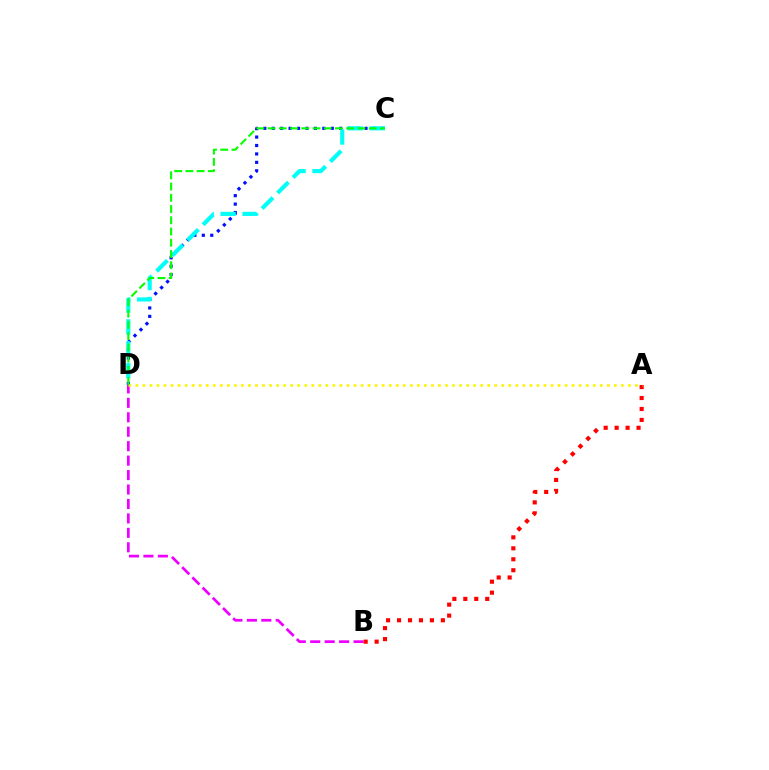{('C', 'D'): [{'color': '#0010ff', 'line_style': 'dotted', 'thickness': 2.29}, {'color': '#00fff6', 'line_style': 'dashed', 'thickness': 2.98}, {'color': '#08ff00', 'line_style': 'dashed', 'thickness': 1.53}], ('B', 'D'): [{'color': '#ee00ff', 'line_style': 'dashed', 'thickness': 1.96}], ('A', 'B'): [{'color': '#ff0000', 'line_style': 'dotted', 'thickness': 2.98}], ('A', 'D'): [{'color': '#fcf500', 'line_style': 'dotted', 'thickness': 1.91}]}